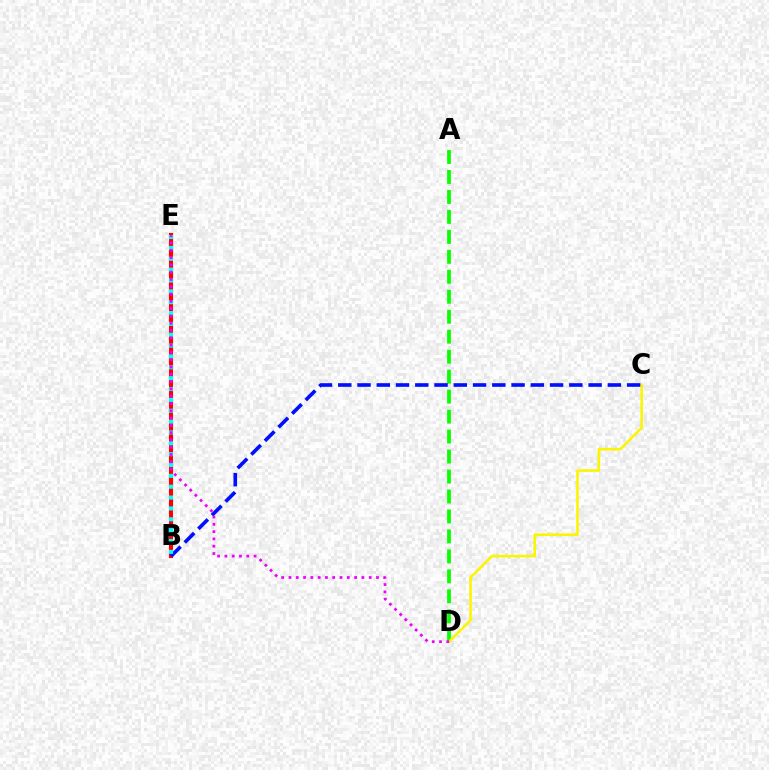{('B', 'E'): [{'color': '#ff0000', 'line_style': 'solid', 'thickness': 2.96}, {'color': '#00fff6', 'line_style': 'dotted', 'thickness': 2.95}], ('A', 'D'): [{'color': '#08ff00', 'line_style': 'dashed', 'thickness': 2.71}], ('C', 'D'): [{'color': '#fcf500', 'line_style': 'solid', 'thickness': 1.85}], ('B', 'C'): [{'color': '#0010ff', 'line_style': 'dashed', 'thickness': 2.62}], ('D', 'E'): [{'color': '#ee00ff', 'line_style': 'dotted', 'thickness': 1.98}]}